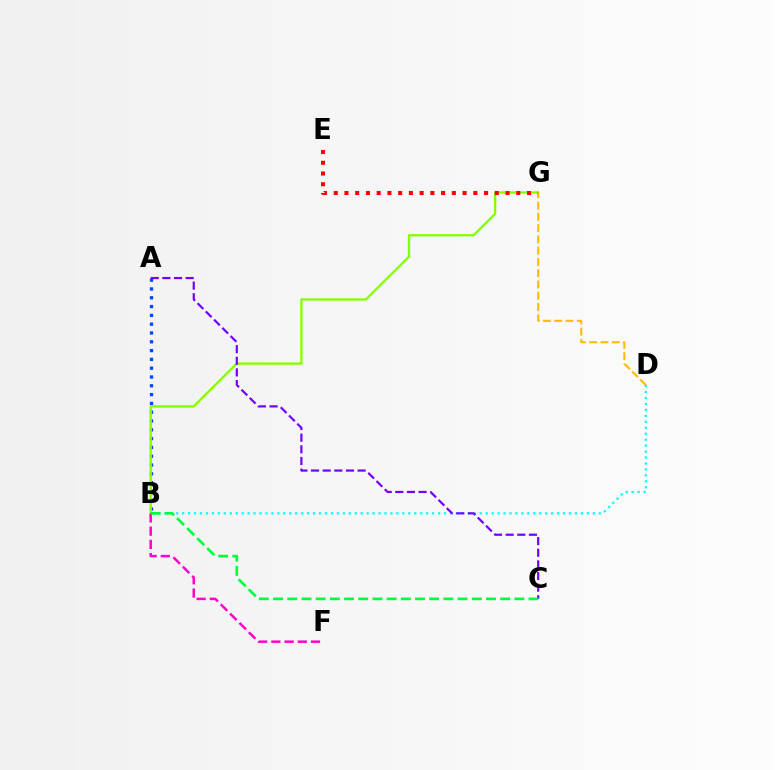{('A', 'B'): [{'color': '#004bff', 'line_style': 'dotted', 'thickness': 2.39}], ('B', 'G'): [{'color': '#84ff00', 'line_style': 'solid', 'thickness': 1.66}], ('B', 'D'): [{'color': '#00fff6', 'line_style': 'dotted', 'thickness': 1.62}], ('D', 'G'): [{'color': '#ffbd00', 'line_style': 'dashed', 'thickness': 1.53}], ('E', 'G'): [{'color': '#ff0000', 'line_style': 'dotted', 'thickness': 2.92}], ('B', 'F'): [{'color': '#ff00cf', 'line_style': 'dashed', 'thickness': 1.79}], ('A', 'C'): [{'color': '#7200ff', 'line_style': 'dashed', 'thickness': 1.58}], ('B', 'C'): [{'color': '#00ff39', 'line_style': 'dashed', 'thickness': 1.93}]}